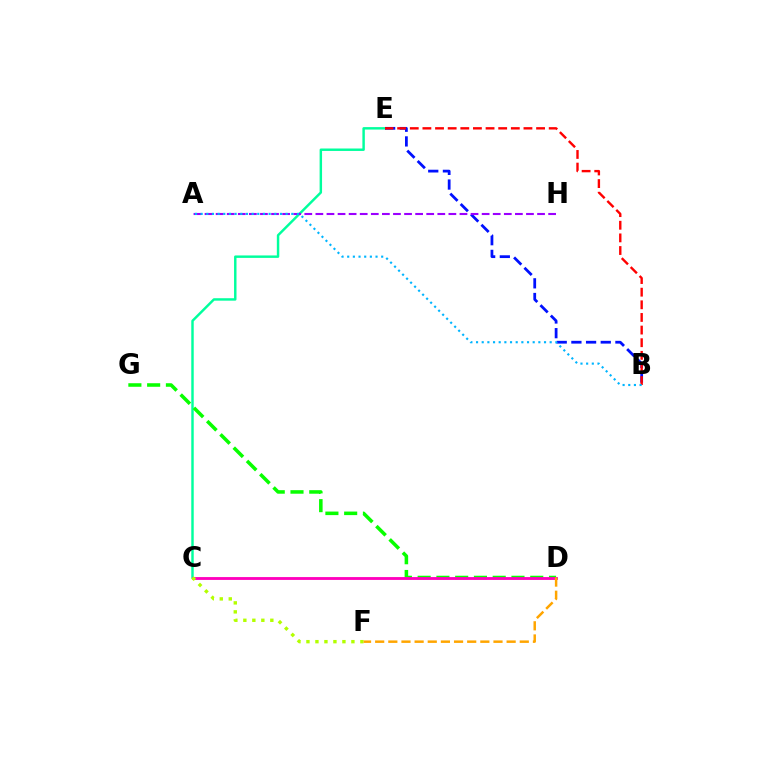{('C', 'E'): [{'color': '#00ff9d', 'line_style': 'solid', 'thickness': 1.76}], ('B', 'E'): [{'color': '#0010ff', 'line_style': 'dashed', 'thickness': 1.99}, {'color': '#ff0000', 'line_style': 'dashed', 'thickness': 1.72}], ('D', 'G'): [{'color': '#08ff00', 'line_style': 'dashed', 'thickness': 2.55}], ('C', 'D'): [{'color': '#ff00bd', 'line_style': 'solid', 'thickness': 2.05}], ('A', 'H'): [{'color': '#9b00ff', 'line_style': 'dashed', 'thickness': 1.51}], ('C', 'F'): [{'color': '#b3ff00', 'line_style': 'dotted', 'thickness': 2.44}], ('A', 'B'): [{'color': '#00b5ff', 'line_style': 'dotted', 'thickness': 1.54}], ('D', 'F'): [{'color': '#ffa500', 'line_style': 'dashed', 'thickness': 1.79}]}